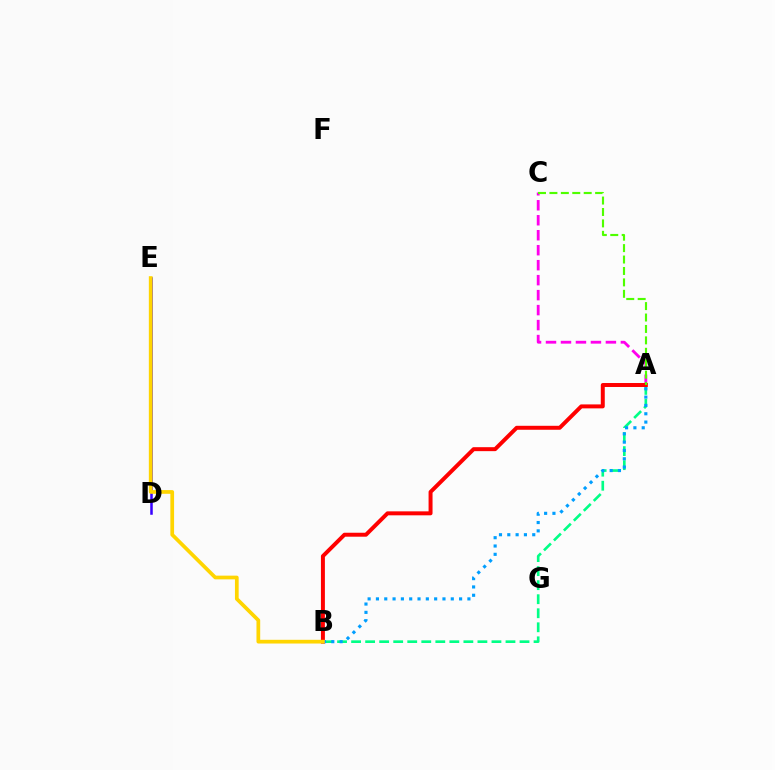{('A', 'B'): [{'color': '#00ff86', 'line_style': 'dashed', 'thickness': 1.91}, {'color': '#ff0000', 'line_style': 'solid', 'thickness': 2.85}, {'color': '#009eff', 'line_style': 'dotted', 'thickness': 2.26}], ('D', 'E'): [{'color': '#3700ff', 'line_style': 'solid', 'thickness': 1.81}], ('A', 'C'): [{'color': '#ff00ed', 'line_style': 'dashed', 'thickness': 2.03}, {'color': '#4fff00', 'line_style': 'dashed', 'thickness': 1.55}], ('B', 'E'): [{'color': '#ffd500', 'line_style': 'solid', 'thickness': 2.68}]}